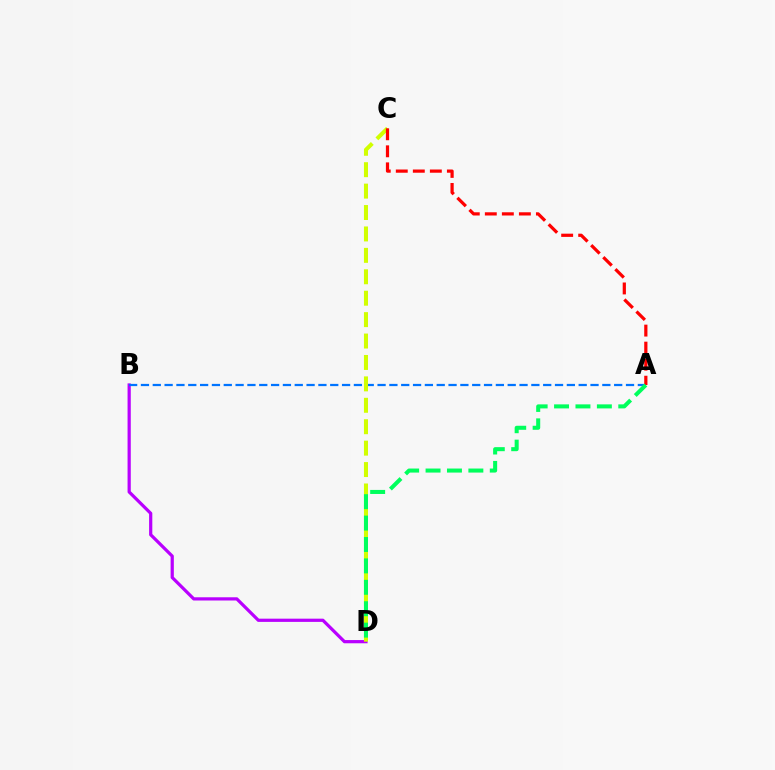{('B', 'D'): [{'color': '#b900ff', 'line_style': 'solid', 'thickness': 2.32}], ('A', 'B'): [{'color': '#0074ff', 'line_style': 'dashed', 'thickness': 1.61}], ('C', 'D'): [{'color': '#d1ff00', 'line_style': 'dashed', 'thickness': 2.91}], ('A', 'C'): [{'color': '#ff0000', 'line_style': 'dashed', 'thickness': 2.31}], ('A', 'D'): [{'color': '#00ff5c', 'line_style': 'dashed', 'thickness': 2.91}]}